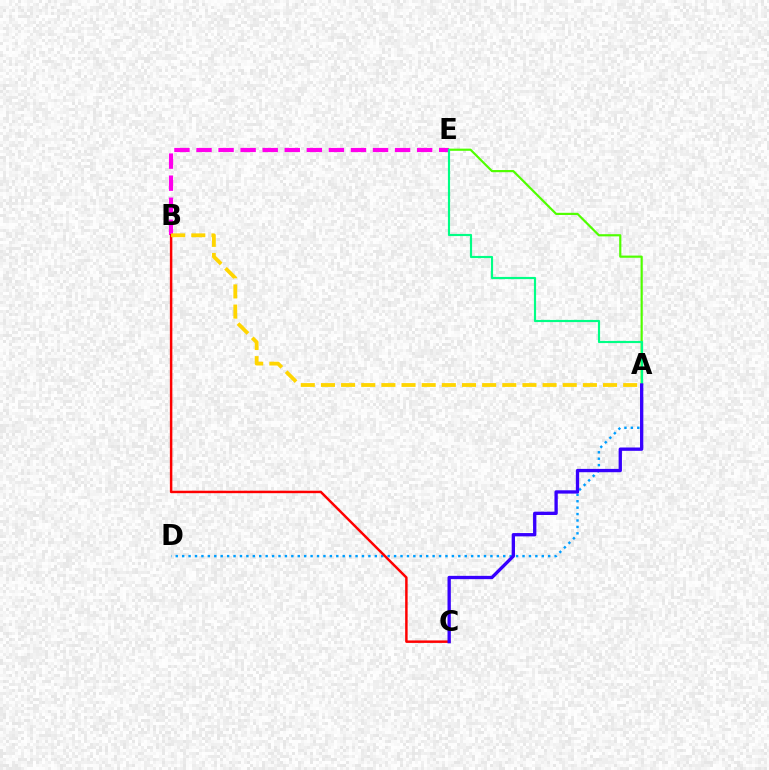{('A', 'D'): [{'color': '#009eff', 'line_style': 'dotted', 'thickness': 1.74}], ('B', 'E'): [{'color': '#ff00ed', 'line_style': 'dashed', 'thickness': 3.0}], ('A', 'E'): [{'color': '#4fff00', 'line_style': 'solid', 'thickness': 1.57}, {'color': '#00ff86', 'line_style': 'solid', 'thickness': 1.56}], ('B', 'C'): [{'color': '#ff0000', 'line_style': 'solid', 'thickness': 1.78}], ('A', 'C'): [{'color': '#3700ff', 'line_style': 'solid', 'thickness': 2.39}], ('A', 'B'): [{'color': '#ffd500', 'line_style': 'dashed', 'thickness': 2.74}]}